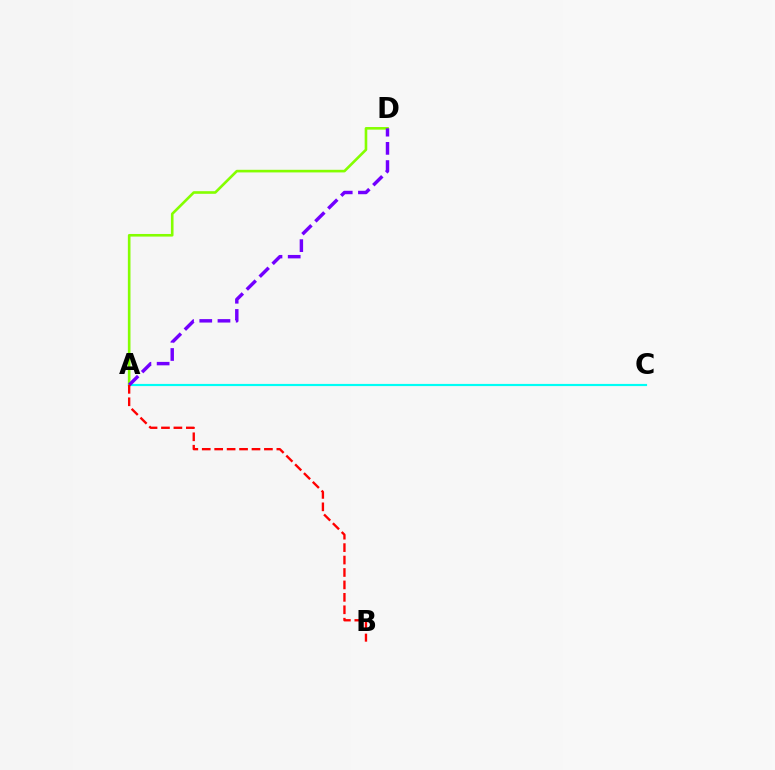{('A', 'C'): [{'color': '#00fff6', 'line_style': 'solid', 'thickness': 1.56}], ('A', 'D'): [{'color': '#84ff00', 'line_style': 'solid', 'thickness': 1.89}, {'color': '#7200ff', 'line_style': 'dashed', 'thickness': 2.47}], ('A', 'B'): [{'color': '#ff0000', 'line_style': 'dashed', 'thickness': 1.69}]}